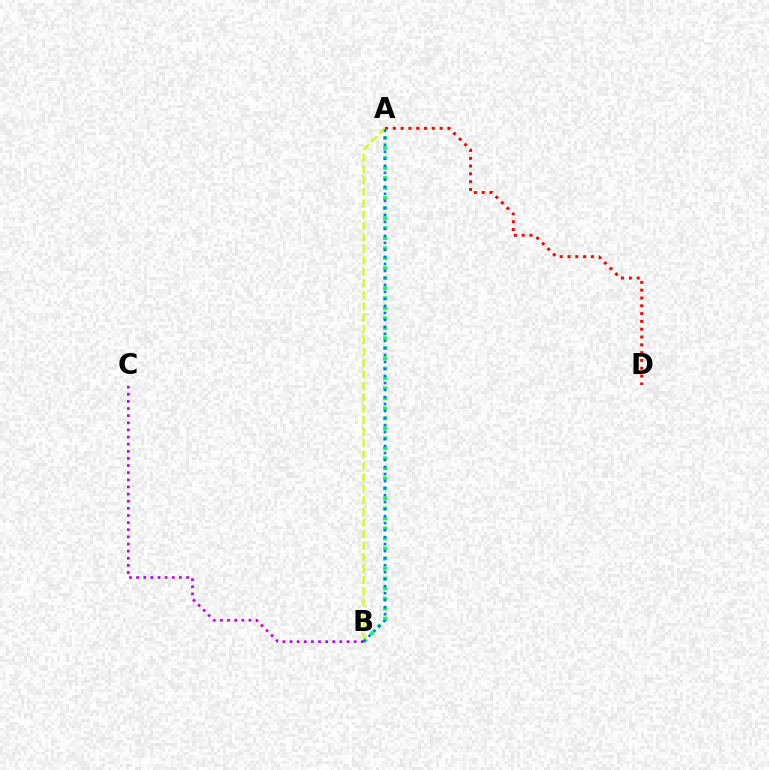{('A', 'B'): [{'color': '#00ff5c', 'line_style': 'dotted', 'thickness': 2.72}, {'color': '#d1ff00', 'line_style': 'dashed', 'thickness': 1.55}, {'color': '#0074ff', 'line_style': 'dotted', 'thickness': 1.9}], ('A', 'D'): [{'color': '#ff0000', 'line_style': 'dotted', 'thickness': 2.12}], ('B', 'C'): [{'color': '#b900ff', 'line_style': 'dotted', 'thickness': 1.94}]}